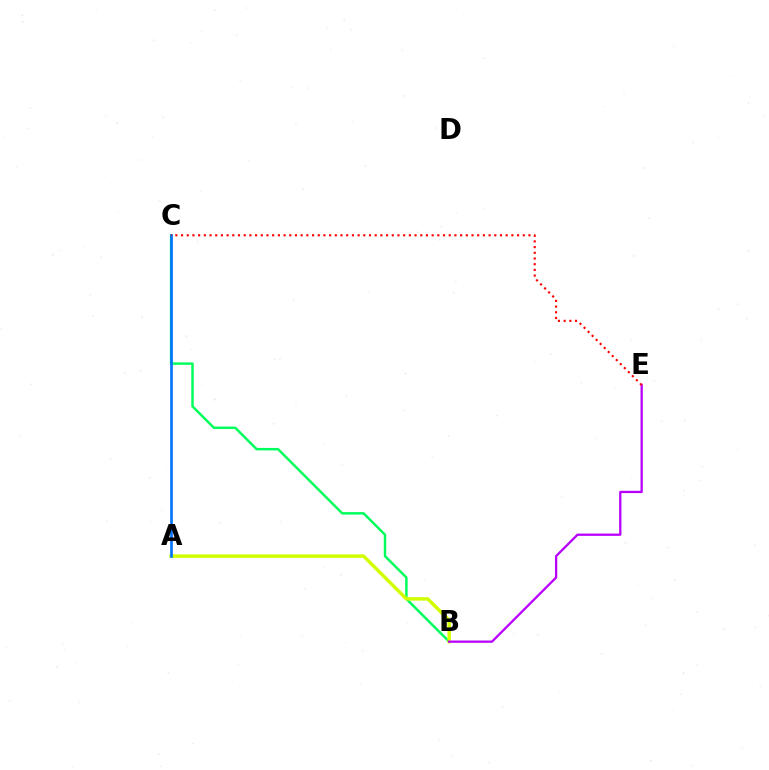{('B', 'C'): [{'color': '#00ff5c', 'line_style': 'solid', 'thickness': 1.79}], ('A', 'B'): [{'color': '#d1ff00', 'line_style': 'solid', 'thickness': 2.48}], ('A', 'C'): [{'color': '#0074ff', 'line_style': 'solid', 'thickness': 1.91}], ('B', 'E'): [{'color': '#b900ff', 'line_style': 'solid', 'thickness': 1.64}], ('C', 'E'): [{'color': '#ff0000', 'line_style': 'dotted', 'thickness': 1.55}]}